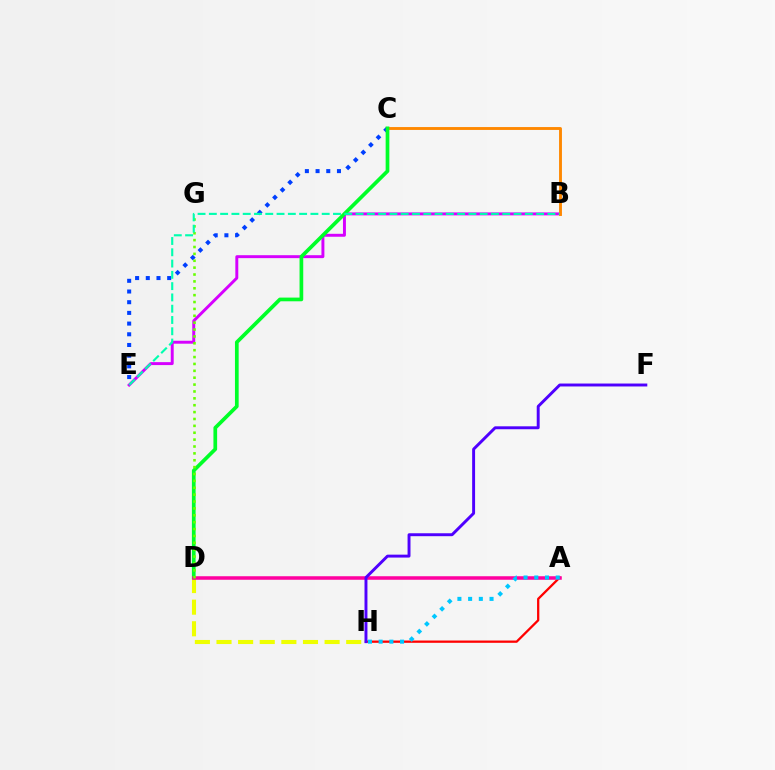{('A', 'H'): [{'color': '#ff0000', 'line_style': 'solid', 'thickness': 1.64}, {'color': '#00c7ff', 'line_style': 'dotted', 'thickness': 2.91}], ('B', 'E'): [{'color': '#d600ff', 'line_style': 'solid', 'thickness': 2.12}, {'color': '#00ffaf', 'line_style': 'dashed', 'thickness': 1.53}], ('D', 'H'): [{'color': '#eeff00', 'line_style': 'dashed', 'thickness': 2.94}], ('C', 'E'): [{'color': '#003fff', 'line_style': 'dotted', 'thickness': 2.91}], ('B', 'C'): [{'color': '#ff8800', 'line_style': 'solid', 'thickness': 2.08}], ('C', 'D'): [{'color': '#00ff27', 'line_style': 'solid', 'thickness': 2.66}], ('A', 'D'): [{'color': '#ff00a0', 'line_style': 'solid', 'thickness': 2.54}], ('F', 'H'): [{'color': '#4f00ff', 'line_style': 'solid', 'thickness': 2.11}], ('D', 'G'): [{'color': '#66ff00', 'line_style': 'dotted', 'thickness': 1.87}]}